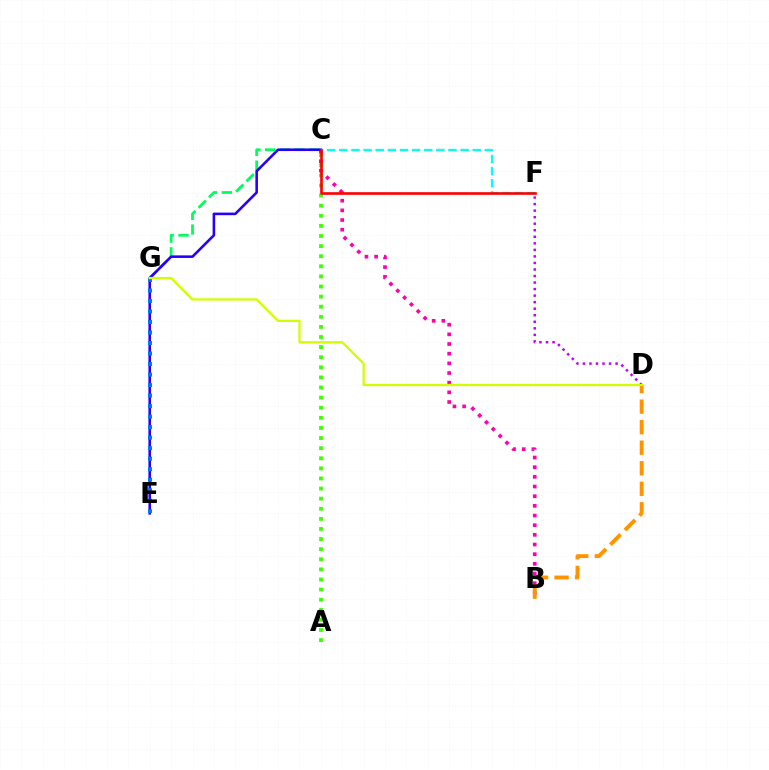{('A', 'C'): [{'color': '#3dff00', 'line_style': 'dotted', 'thickness': 2.74}], ('C', 'G'): [{'color': '#00ff5c', 'line_style': 'dashed', 'thickness': 2.0}], ('B', 'C'): [{'color': '#ff00ac', 'line_style': 'dotted', 'thickness': 2.63}], ('D', 'F'): [{'color': '#b900ff', 'line_style': 'dotted', 'thickness': 1.78}], ('C', 'E'): [{'color': '#2500ff', 'line_style': 'solid', 'thickness': 1.86}], ('C', 'F'): [{'color': '#00fff6', 'line_style': 'dashed', 'thickness': 1.65}, {'color': '#ff0000', 'line_style': 'solid', 'thickness': 1.89}], ('B', 'D'): [{'color': '#ff9400', 'line_style': 'dashed', 'thickness': 2.79}], ('E', 'G'): [{'color': '#0074ff', 'line_style': 'dotted', 'thickness': 2.86}], ('D', 'G'): [{'color': '#d1ff00', 'line_style': 'solid', 'thickness': 1.63}]}